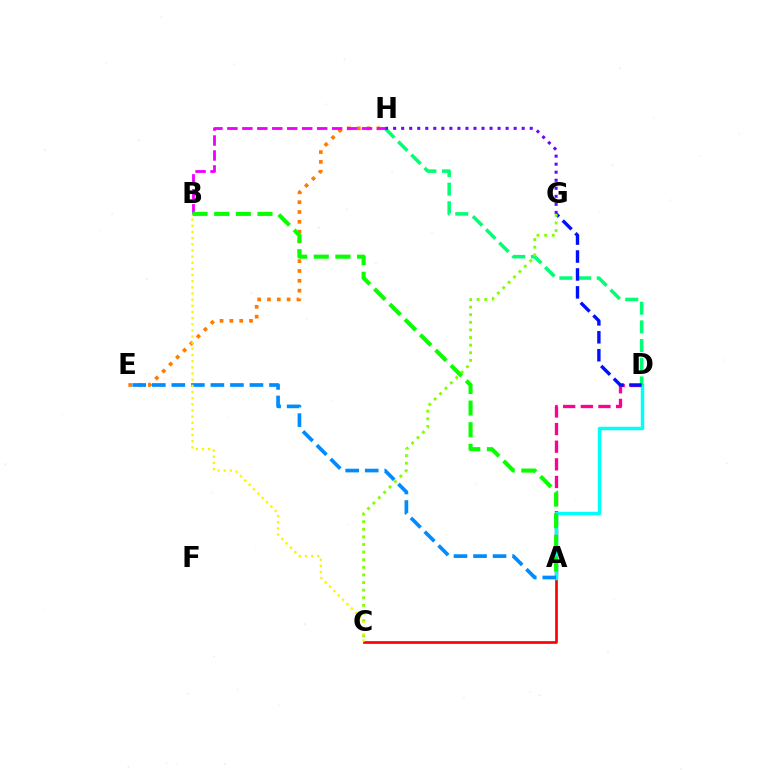{('E', 'H'): [{'color': '#ff7c00', 'line_style': 'dotted', 'thickness': 2.67}], ('A', 'D'): [{'color': '#ff0094', 'line_style': 'dashed', 'thickness': 2.4}, {'color': '#00fff6', 'line_style': 'solid', 'thickness': 2.5}], ('A', 'C'): [{'color': '#ff0000', 'line_style': 'solid', 'thickness': 1.93}], ('D', 'H'): [{'color': '#00ff74', 'line_style': 'dashed', 'thickness': 2.54}], ('D', 'G'): [{'color': '#0010ff', 'line_style': 'dashed', 'thickness': 2.44}], ('G', 'H'): [{'color': '#7200ff', 'line_style': 'dotted', 'thickness': 2.18}], ('C', 'G'): [{'color': '#84ff00', 'line_style': 'dotted', 'thickness': 2.07}], ('B', 'H'): [{'color': '#ee00ff', 'line_style': 'dashed', 'thickness': 2.03}], ('A', 'E'): [{'color': '#008cff', 'line_style': 'dashed', 'thickness': 2.65}], ('B', 'C'): [{'color': '#fcf500', 'line_style': 'dotted', 'thickness': 1.67}], ('A', 'B'): [{'color': '#08ff00', 'line_style': 'dashed', 'thickness': 2.94}]}